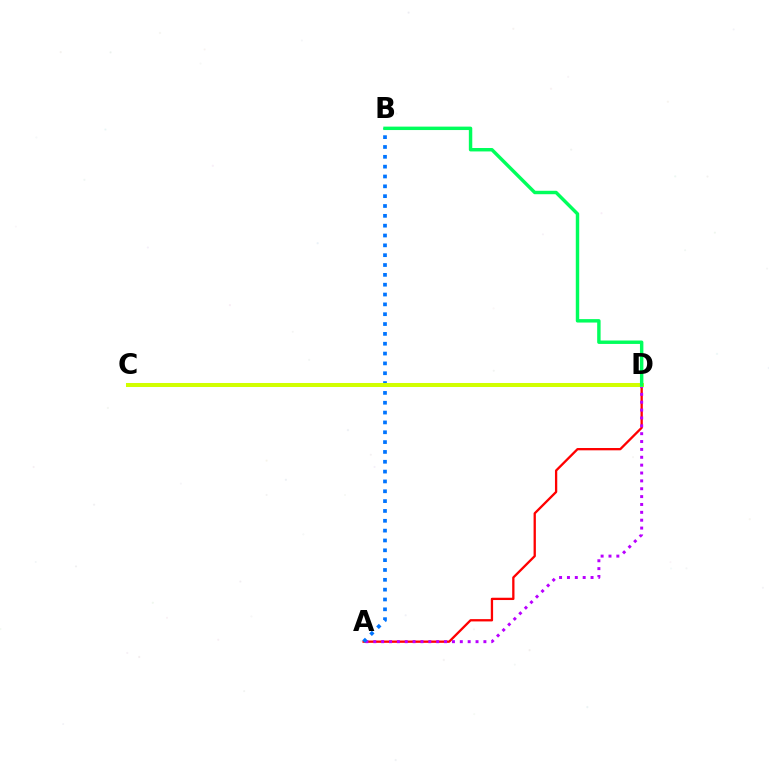{('A', 'D'): [{'color': '#ff0000', 'line_style': 'solid', 'thickness': 1.66}, {'color': '#b900ff', 'line_style': 'dotted', 'thickness': 2.14}], ('A', 'B'): [{'color': '#0074ff', 'line_style': 'dotted', 'thickness': 2.67}], ('C', 'D'): [{'color': '#d1ff00', 'line_style': 'solid', 'thickness': 2.89}], ('B', 'D'): [{'color': '#00ff5c', 'line_style': 'solid', 'thickness': 2.47}]}